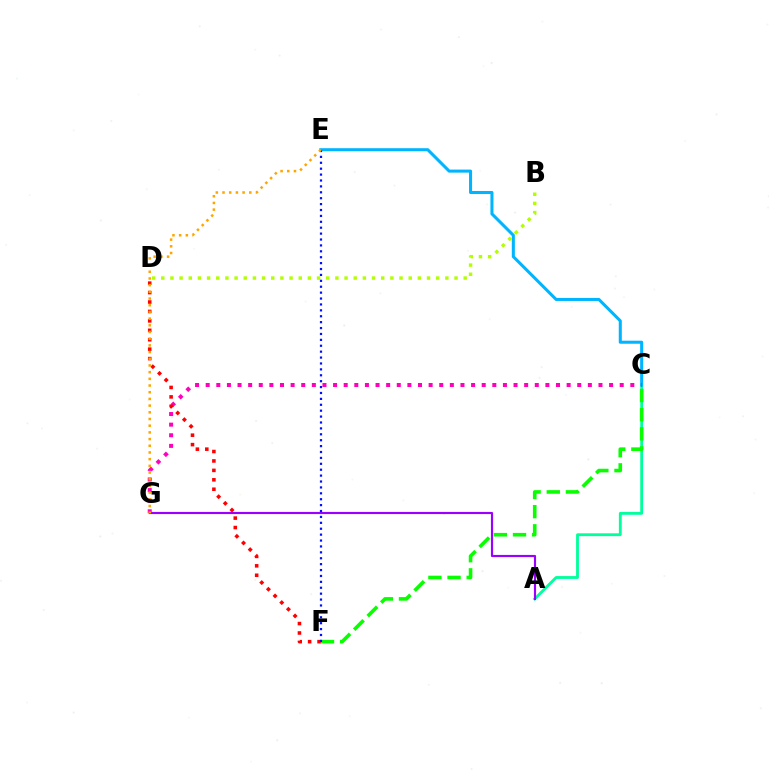{('A', 'C'): [{'color': '#00ff9d', 'line_style': 'solid', 'thickness': 2.04}], ('C', 'E'): [{'color': '#00b5ff', 'line_style': 'solid', 'thickness': 2.19}], ('A', 'G'): [{'color': '#9b00ff', 'line_style': 'solid', 'thickness': 1.55}], ('B', 'D'): [{'color': '#b3ff00', 'line_style': 'dotted', 'thickness': 2.49}], ('C', 'G'): [{'color': '#ff00bd', 'line_style': 'dotted', 'thickness': 2.88}], ('C', 'F'): [{'color': '#08ff00', 'line_style': 'dashed', 'thickness': 2.6}], ('D', 'F'): [{'color': '#ff0000', 'line_style': 'dotted', 'thickness': 2.56}], ('E', 'F'): [{'color': '#0010ff', 'line_style': 'dotted', 'thickness': 1.6}], ('E', 'G'): [{'color': '#ffa500', 'line_style': 'dotted', 'thickness': 1.82}]}